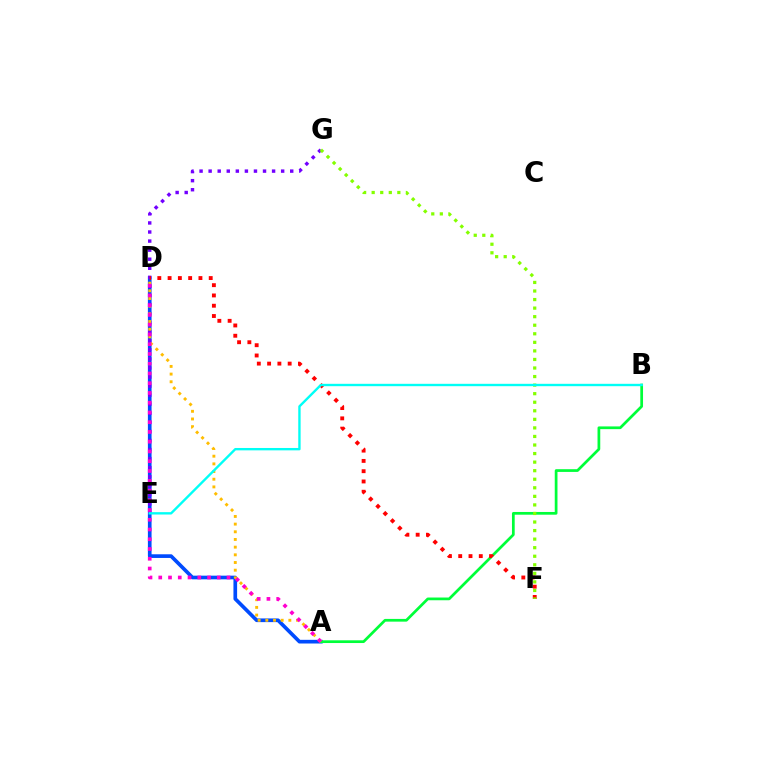{('A', 'D'): [{'color': '#004bff', 'line_style': 'solid', 'thickness': 2.64}, {'color': '#ffbd00', 'line_style': 'dotted', 'thickness': 2.09}, {'color': '#ff00cf', 'line_style': 'dotted', 'thickness': 2.65}], ('E', 'G'): [{'color': '#7200ff', 'line_style': 'dotted', 'thickness': 2.46}], ('A', 'B'): [{'color': '#00ff39', 'line_style': 'solid', 'thickness': 1.96}], ('D', 'F'): [{'color': '#ff0000', 'line_style': 'dotted', 'thickness': 2.79}], ('F', 'G'): [{'color': '#84ff00', 'line_style': 'dotted', 'thickness': 2.32}], ('B', 'E'): [{'color': '#00fff6', 'line_style': 'solid', 'thickness': 1.71}]}